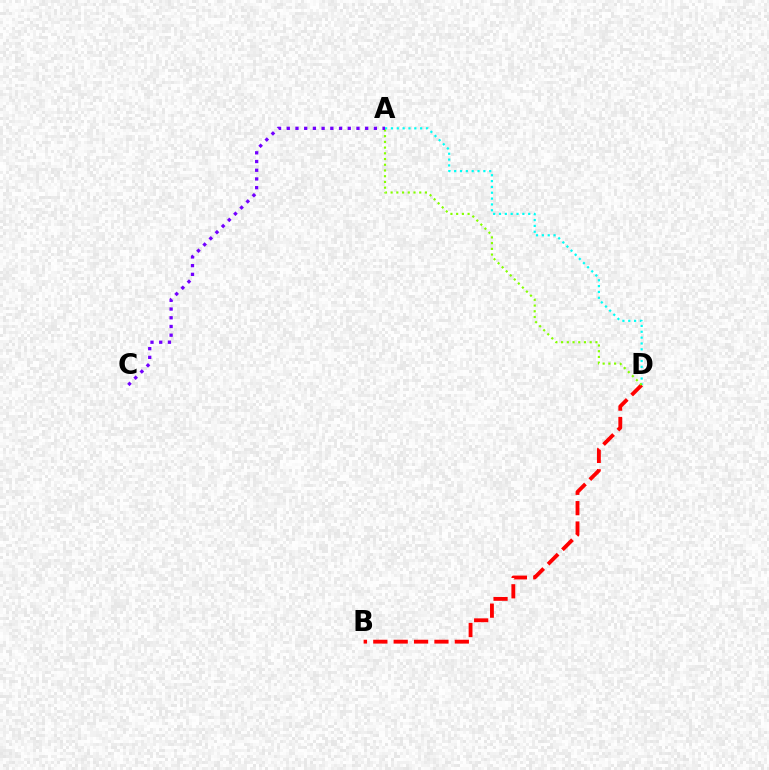{('A', 'D'): [{'color': '#00fff6', 'line_style': 'dotted', 'thickness': 1.59}, {'color': '#84ff00', 'line_style': 'dotted', 'thickness': 1.56}], ('B', 'D'): [{'color': '#ff0000', 'line_style': 'dashed', 'thickness': 2.77}], ('A', 'C'): [{'color': '#7200ff', 'line_style': 'dotted', 'thickness': 2.37}]}